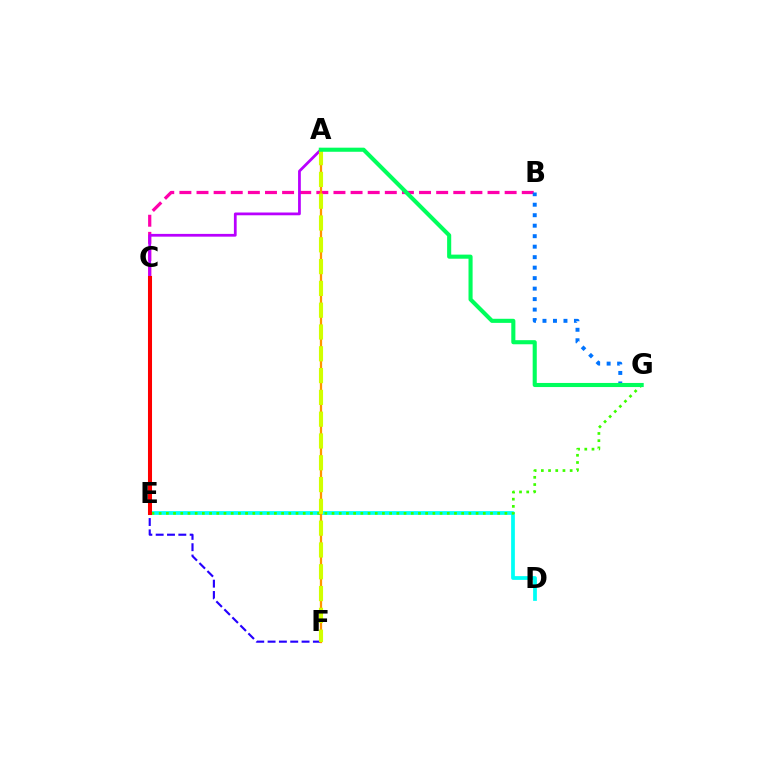{('B', 'C'): [{'color': '#ff00ac', 'line_style': 'dashed', 'thickness': 2.33}], ('C', 'F'): [{'color': '#2500ff', 'line_style': 'dashed', 'thickness': 1.54}], ('D', 'E'): [{'color': '#00fff6', 'line_style': 'solid', 'thickness': 2.7}], ('A', 'C'): [{'color': '#b900ff', 'line_style': 'solid', 'thickness': 1.99}], ('A', 'F'): [{'color': '#ff9400', 'line_style': 'solid', 'thickness': 1.64}, {'color': '#d1ff00', 'line_style': 'dashed', 'thickness': 2.96}], ('E', 'G'): [{'color': '#3dff00', 'line_style': 'dotted', 'thickness': 1.96}], ('C', 'E'): [{'color': '#ff0000', 'line_style': 'solid', 'thickness': 2.91}], ('B', 'G'): [{'color': '#0074ff', 'line_style': 'dotted', 'thickness': 2.85}], ('A', 'G'): [{'color': '#00ff5c', 'line_style': 'solid', 'thickness': 2.95}]}